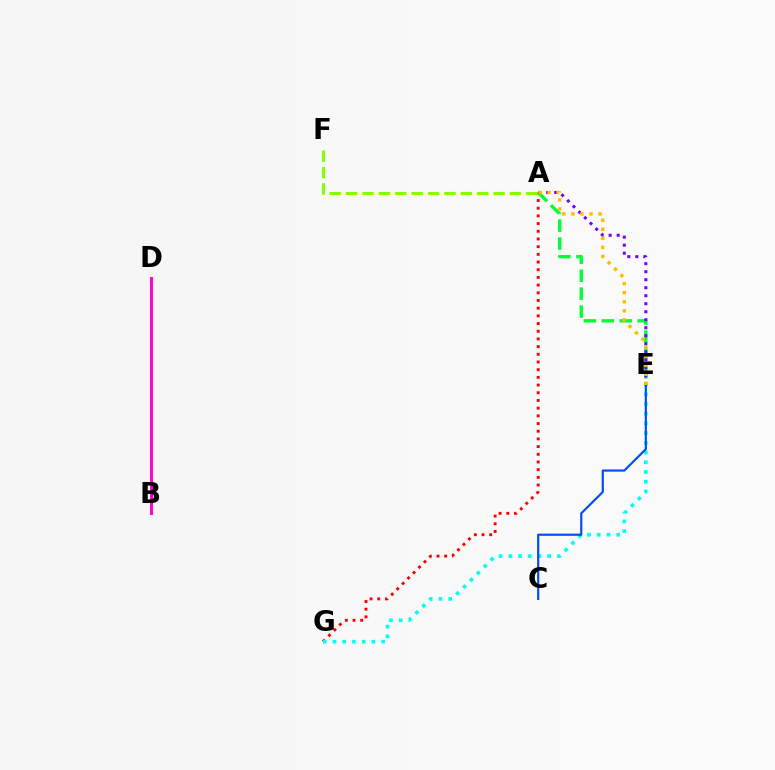{('A', 'G'): [{'color': '#ff0000', 'line_style': 'dotted', 'thickness': 2.09}], ('A', 'F'): [{'color': '#84ff00', 'line_style': 'dashed', 'thickness': 2.22}], ('E', 'G'): [{'color': '#00fff6', 'line_style': 'dotted', 'thickness': 2.64}], ('A', 'E'): [{'color': '#00ff39', 'line_style': 'dashed', 'thickness': 2.43}, {'color': '#7200ff', 'line_style': 'dotted', 'thickness': 2.18}, {'color': '#ffbd00', 'line_style': 'dotted', 'thickness': 2.46}], ('C', 'E'): [{'color': '#004bff', 'line_style': 'solid', 'thickness': 1.56}], ('B', 'D'): [{'color': '#ff00cf', 'line_style': 'solid', 'thickness': 2.12}]}